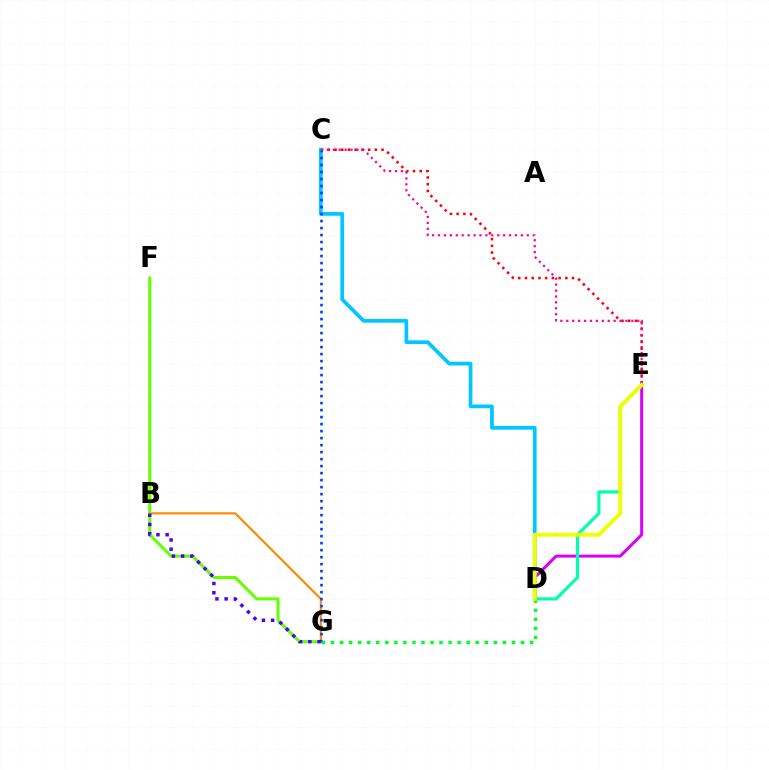{('D', 'E'): [{'color': '#d600ff', 'line_style': 'solid', 'thickness': 2.14}, {'color': '#00ffaf', 'line_style': 'solid', 'thickness': 2.29}, {'color': '#eeff00', 'line_style': 'solid', 'thickness': 2.79}], ('B', 'G'): [{'color': '#ff8800', 'line_style': 'solid', 'thickness': 1.52}, {'color': '#4f00ff', 'line_style': 'dotted', 'thickness': 2.51}], ('C', 'E'): [{'color': '#ff0000', 'line_style': 'dotted', 'thickness': 1.83}, {'color': '#ff00a0', 'line_style': 'dotted', 'thickness': 1.61}], ('F', 'G'): [{'color': '#66ff00', 'line_style': 'solid', 'thickness': 2.19}], ('C', 'D'): [{'color': '#00c7ff', 'line_style': 'solid', 'thickness': 2.69}], ('C', 'G'): [{'color': '#003fff', 'line_style': 'dotted', 'thickness': 1.9}], ('D', 'G'): [{'color': '#00ff27', 'line_style': 'dotted', 'thickness': 2.46}]}